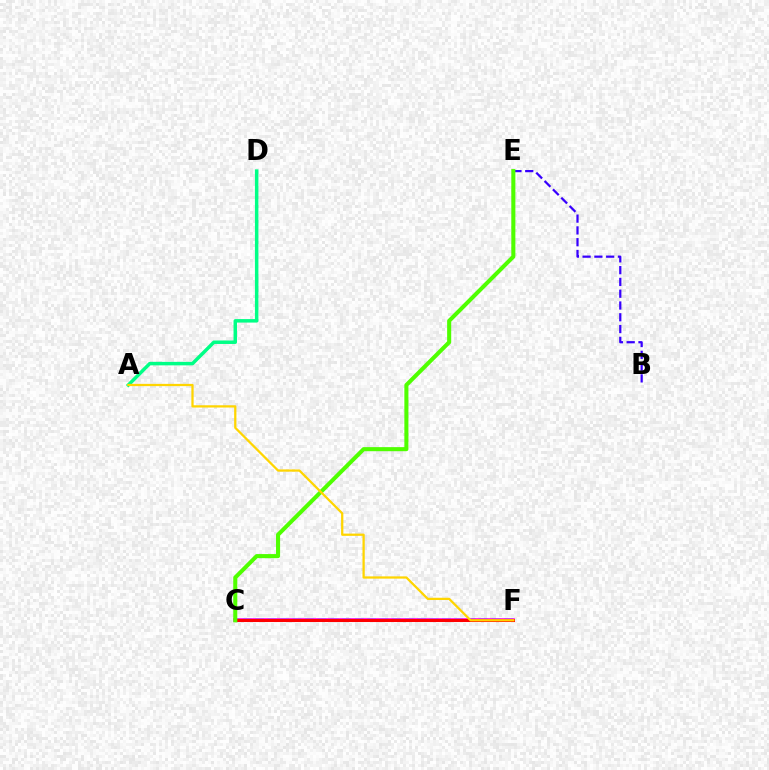{('C', 'F'): [{'color': '#ff00ed', 'line_style': 'solid', 'thickness': 2.59}, {'color': '#009eff', 'line_style': 'dashed', 'thickness': 1.69}, {'color': '#ff0000', 'line_style': 'solid', 'thickness': 2.19}], ('B', 'E'): [{'color': '#3700ff', 'line_style': 'dashed', 'thickness': 1.6}], ('A', 'D'): [{'color': '#00ff86', 'line_style': 'solid', 'thickness': 2.51}], ('C', 'E'): [{'color': '#4fff00', 'line_style': 'solid', 'thickness': 2.93}], ('A', 'F'): [{'color': '#ffd500', 'line_style': 'solid', 'thickness': 1.63}]}